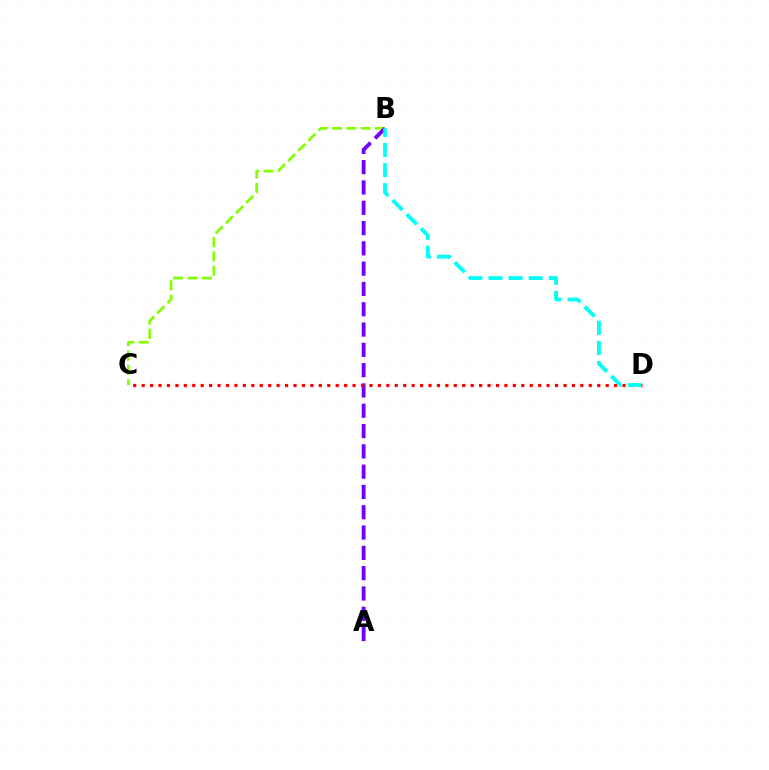{('B', 'C'): [{'color': '#84ff00', 'line_style': 'dashed', 'thickness': 1.95}], ('A', 'B'): [{'color': '#7200ff', 'line_style': 'dashed', 'thickness': 2.76}], ('C', 'D'): [{'color': '#ff0000', 'line_style': 'dotted', 'thickness': 2.29}], ('B', 'D'): [{'color': '#00fff6', 'line_style': 'dashed', 'thickness': 2.73}]}